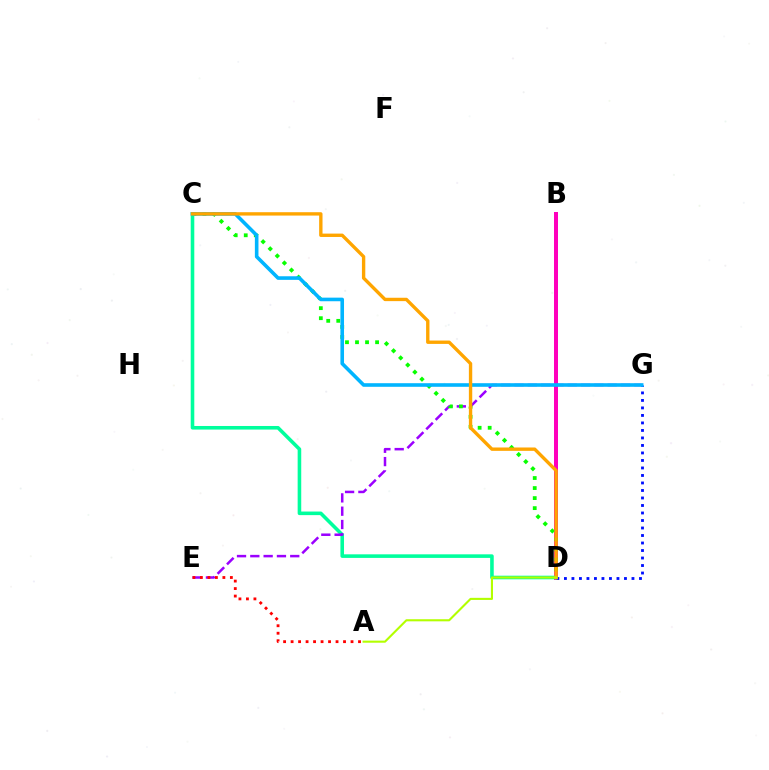{('B', 'D'): [{'color': '#ff00bd', 'line_style': 'solid', 'thickness': 2.88}], ('D', 'G'): [{'color': '#0010ff', 'line_style': 'dotted', 'thickness': 2.04}], ('C', 'D'): [{'color': '#00ff9d', 'line_style': 'solid', 'thickness': 2.58}, {'color': '#08ff00', 'line_style': 'dotted', 'thickness': 2.73}, {'color': '#ffa500', 'line_style': 'solid', 'thickness': 2.42}], ('E', 'G'): [{'color': '#9b00ff', 'line_style': 'dashed', 'thickness': 1.81}], ('A', 'E'): [{'color': '#ff0000', 'line_style': 'dotted', 'thickness': 2.04}], ('C', 'G'): [{'color': '#00b5ff', 'line_style': 'solid', 'thickness': 2.59}], ('A', 'D'): [{'color': '#b3ff00', 'line_style': 'solid', 'thickness': 1.51}]}